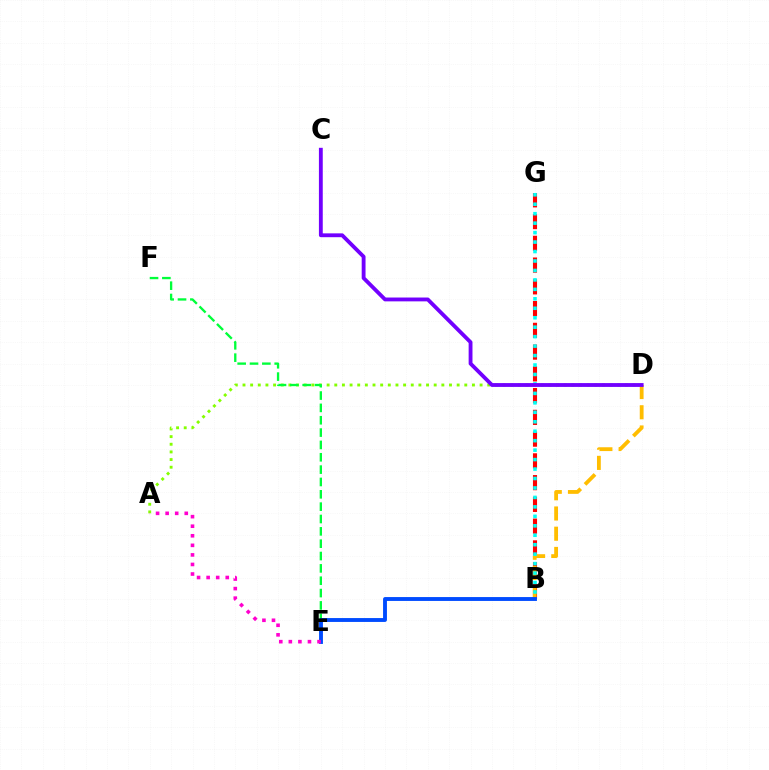{('A', 'D'): [{'color': '#84ff00', 'line_style': 'dotted', 'thickness': 2.08}], ('E', 'F'): [{'color': '#00ff39', 'line_style': 'dashed', 'thickness': 1.68}], ('B', 'G'): [{'color': '#ff0000', 'line_style': 'dashed', 'thickness': 2.96}, {'color': '#00fff6', 'line_style': 'dotted', 'thickness': 2.57}], ('B', 'D'): [{'color': '#ffbd00', 'line_style': 'dashed', 'thickness': 2.75}], ('B', 'E'): [{'color': '#004bff', 'line_style': 'solid', 'thickness': 2.79}], ('C', 'D'): [{'color': '#7200ff', 'line_style': 'solid', 'thickness': 2.76}], ('A', 'E'): [{'color': '#ff00cf', 'line_style': 'dotted', 'thickness': 2.6}]}